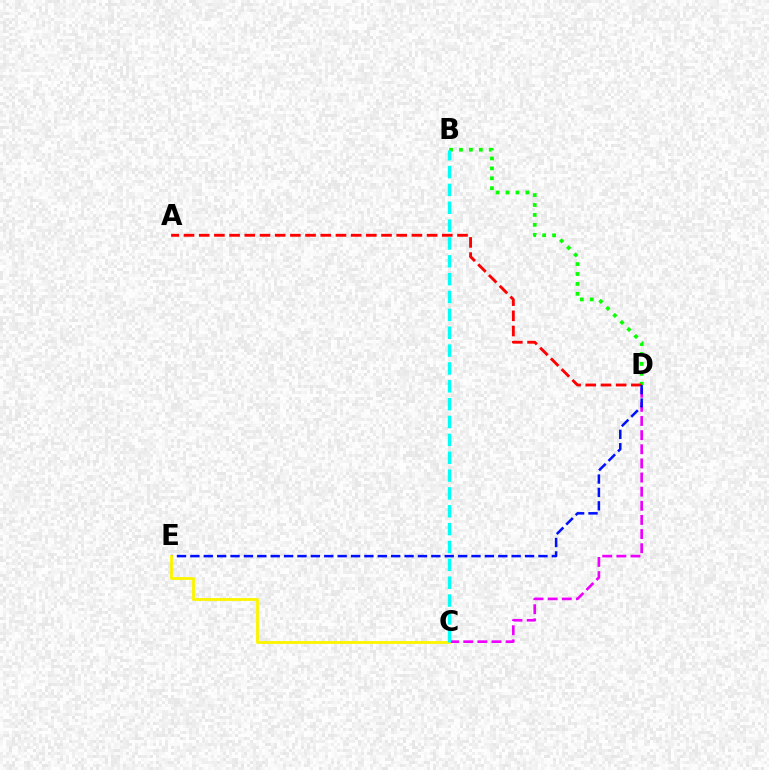{('C', 'D'): [{'color': '#ee00ff', 'line_style': 'dashed', 'thickness': 1.92}], ('B', 'D'): [{'color': '#08ff00', 'line_style': 'dotted', 'thickness': 2.7}], ('A', 'D'): [{'color': '#ff0000', 'line_style': 'dashed', 'thickness': 2.06}], ('D', 'E'): [{'color': '#0010ff', 'line_style': 'dashed', 'thickness': 1.82}], ('C', 'E'): [{'color': '#fcf500', 'line_style': 'solid', 'thickness': 2.04}], ('B', 'C'): [{'color': '#00fff6', 'line_style': 'dashed', 'thickness': 2.43}]}